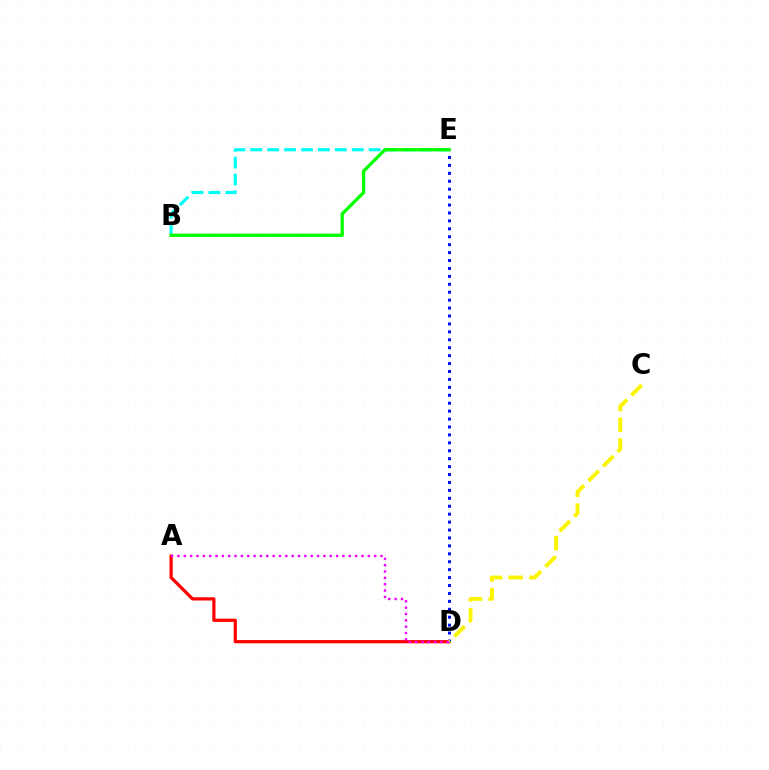{('A', 'D'): [{'color': '#ff0000', 'line_style': 'solid', 'thickness': 2.31}, {'color': '#ee00ff', 'line_style': 'dotted', 'thickness': 1.72}], ('B', 'E'): [{'color': '#00fff6', 'line_style': 'dashed', 'thickness': 2.3}, {'color': '#08ff00', 'line_style': 'solid', 'thickness': 2.4}], ('D', 'E'): [{'color': '#0010ff', 'line_style': 'dotted', 'thickness': 2.15}], ('C', 'D'): [{'color': '#fcf500', 'line_style': 'dashed', 'thickness': 2.81}]}